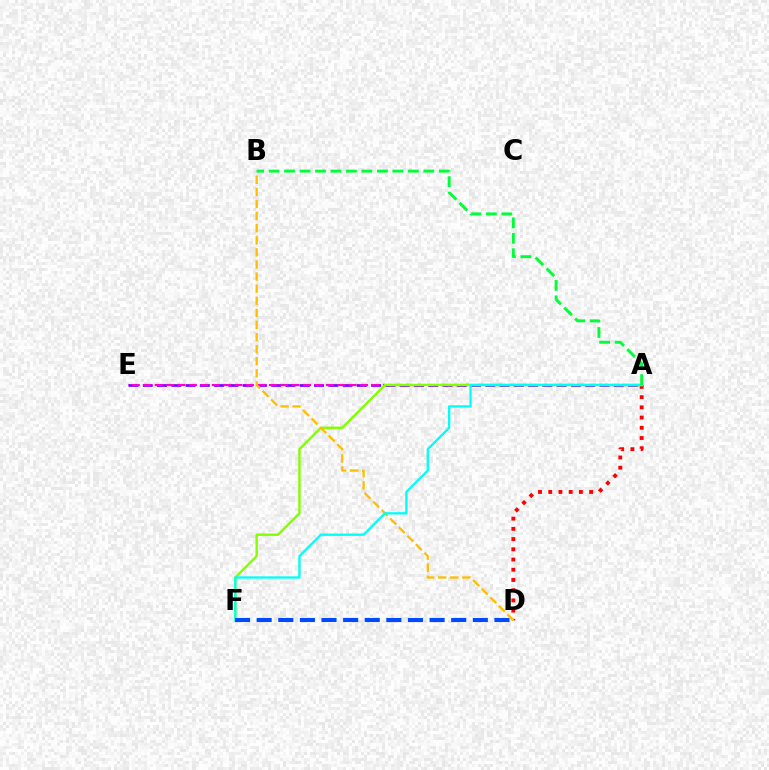{('A', 'D'): [{'color': '#ff0000', 'line_style': 'dotted', 'thickness': 2.78}], ('A', 'E'): [{'color': '#7200ff', 'line_style': 'dashed', 'thickness': 1.94}, {'color': '#ff00cf', 'line_style': 'dashed', 'thickness': 1.55}], ('A', 'F'): [{'color': '#84ff00', 'line_style': 'solid', 'thickness': 1.73}, {'color': '#00fff6', 'line_style': 'solid', 'thickness': 1.67}], ('B', 'D'): [{'color': '#ffbd00', 'line_style': 'dashed', 'thickness': 1.64}], ('D', 'F'): [{'color': '#004bff', 'line_style': 'dashed', 'thickness': 2.94}], ('A', 'B'): [{'color': '#00ff39', 'line_style': 'dashed', 'thickness': 2.1}]}